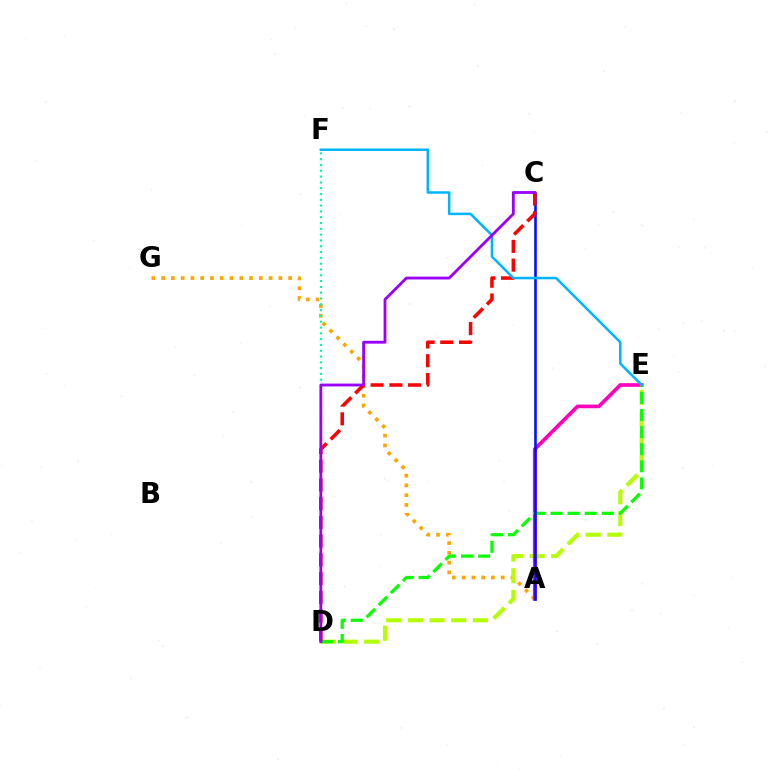{('A', 'G'): [{'color': '#ffa500', 'line_style': 'dotted', 'thickness': 2.65}], ('D', 'E'): [{'color': '#b3ff00', 'line_style': 'dashed', 'thickness': 2.94}, {'color': '#08ff00', 'line_style': 'dashed', 'thickness': 2.32}], ('A', 'E'): [{'color': '#ff00bd', 'line_style': 'solid', 'thickness': 2.65}], ('A', 'C'): [{'color': '#0010ff', 'line_style': 'solid', 'thickness': 1.87}], ('D', 'F'): [{'color': '#00ff9d', 'line_style': 'dotted', 'thickness': 1.58}], ('C', 'D'): [{'color': '#ff0000', 'line_style': 'dashed', 'thickness': 2.55}, {'color': '#9b00ff', 'line_style': 'solid', 'thickness': 2.03}], ('E', 'F'): [{'color': '#00b5ff', 'line_style': 'solid', 'thickness': 1.81}]}